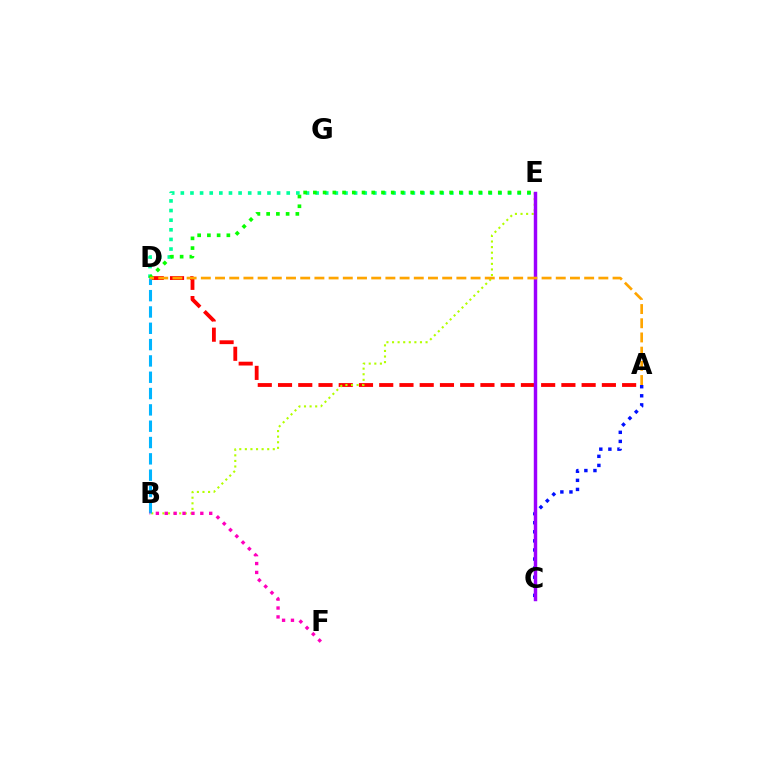{('A', 'D'): [{'color': '#ff0000', 'line_style': 'dashed', 'thickness': 2.75}, {'color': '#ffa500', 'line_style': 'dashed', 'thickness': 1.93}], ('A', 'C'): [{'color': '#0010ff', 'line_style': 'dotted', 'thickness': 2.47}], ('D', 'E'): [{'color': '#00ff9d', 'line_style': 'dotted', 'thickness': 2.62}, {'color': '#08ff00', 'line_style': 'dotted', 'thickness': 2.64}], ('B', 'E'): [{'color': '#b3ff00', 'line_style': 'dotted', 'thickness': 1.52}], ('B', 'D'): [{'color': '#00b5ff', 'line_style': 'dashed', 'thickness': 2.22}], ('B', 'F'): [{'color': '#ff00bd', 'line_style': 'dotted', 'thickness': 2.41}], ('C', 'E'): [{'color': '#9b00ff', 'line_style': 'solid', 'thickness': 2.48}]}